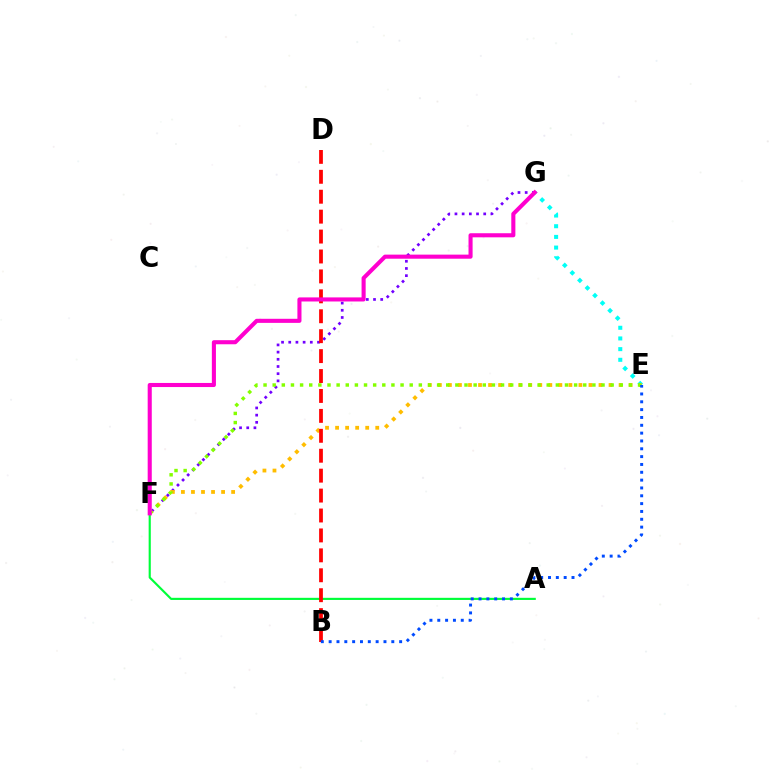{('A', 'F'): [{'color': '#00ff39', 'line_style': 'solid', 'thickness': 1.55}], ('F', 'G'): [{'color': '#7200ff', 'line_style': 'dotted', 'thickness': 1.95}, {'color': '#ff00cf', 'line_style': 'solid', 'thickness': 2.94}], ('E', 'G'): [{'color': '#00fff6', 'line_style': 'dotted', 'thickness': 2.9}], ('E', 'F'): [{'color': '#ffbd00', 'line_style': 'dotted', 'thickness': 2.73}, {'color': '#84ff00', 'line_style': 'dotted', 'thickness': 2.48}], ('B', 'D'): [{'color': '#ff0000', 'line_style': 'dashed', 'thickness': 2.71}], ('B', 'E'): [{'color': '#004bff', 'line_style': 'dotted', 'thickness': 2.13}]}